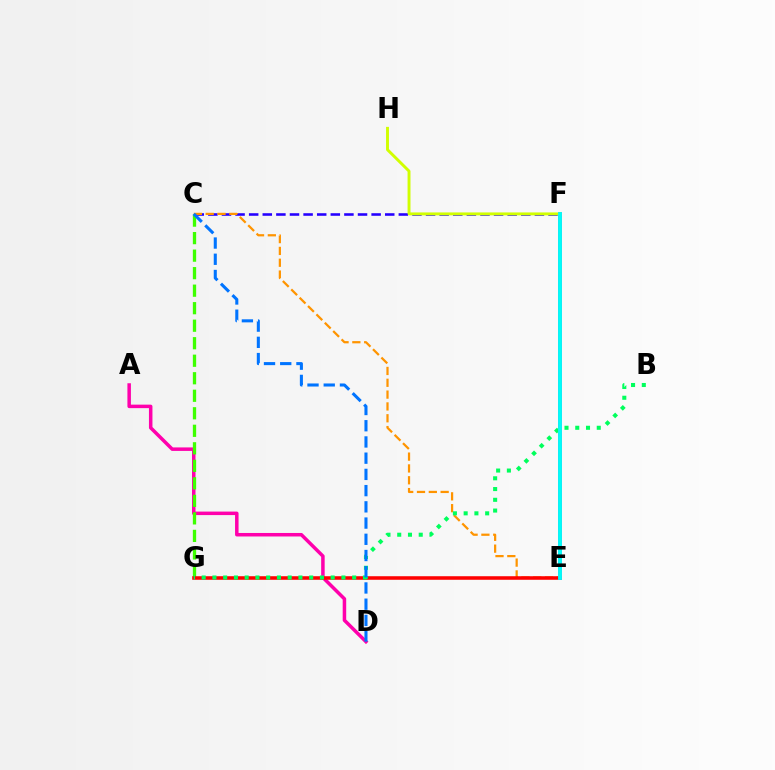{('C', 'F'): [{'color': '#2500ff', 'line_style': 'dashed', 'thickness': 1.85}], ('A', 'D'): [{'color': '#ff00ac', 'line_style': 'solid', 'thickness': 2.52}], ('C', 'G'): [{'color': '#3dff00', 'line_style': 'dashed', 'thickness': 2.38}], ('C', 'E'): [{'color': '#ff9400', 'line_style': 'dashed', 'thickness': 1.61}], ('E', 'G'): [{'color': '#ff0000', 'line_style': 'solid', 'thickness': 2.56}], ('B', 'G'): [{'color': '#00ff5c', 'line_style': 'dotted', 'thickness': 2.92}], ('E', 'F'): [{'color': '#b900ff', 'line_style': 'solid', 'thickness': 2.54}, {'color': '#00fff6', 'line_style': 'solid', 'thickness': 2.76}], ('C', 'D'): [{'color': '#0074ff', 'line_style': 'dashed', 'thickness': 2.2}], ('F', 'H'): [{'color': '#d1ff00', 'line_style': 'solid', 'thickness': 2.1}]}